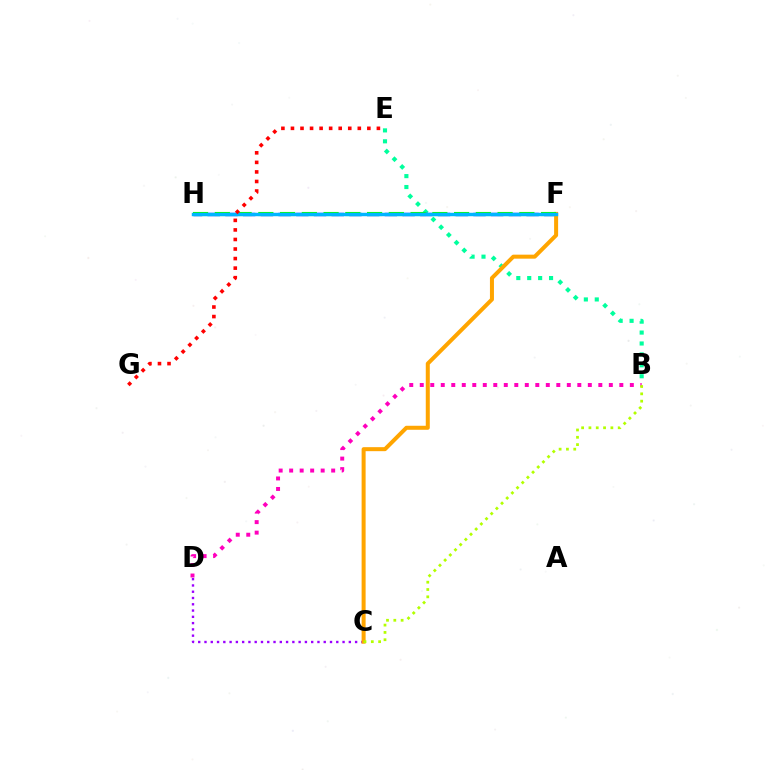{('B', 'D'): [{'color': '#ff00bd', 'line_style': 'dotted', 'thickness': 2.85}], ('C', 'D'): [{'color': '#9b00ff', 'line_style': 'dotted', 'thickness': 1.71}], ('B', 'E'): [{'color': '#00ff9d', 'line_style': 'dotted', 'thickness': 2.97}], ('F', 'H'): [{'color': '#0010ff', 'line_style': 'dashed', 'thickness': 2.41}, {'color': '#08ff00', 'line_style': 'dashed', 'thickness': 2.95}, {'color': '#00b5ff', 'line_style': 'solid', 'thickness': 2.47}], ('C', 'F'): [{'color': '#ffa500', 'line_style': 'solid', 'thickness': 2.88}], ('B', 'C'): [{'color': '#b3ff00', 'line_style': 'dotted', 'thickness': 1.99}], ('E', 'G'): [{'color': '#ff0000', 'line_style': 'dotted', 'thickness': 2.59}]}